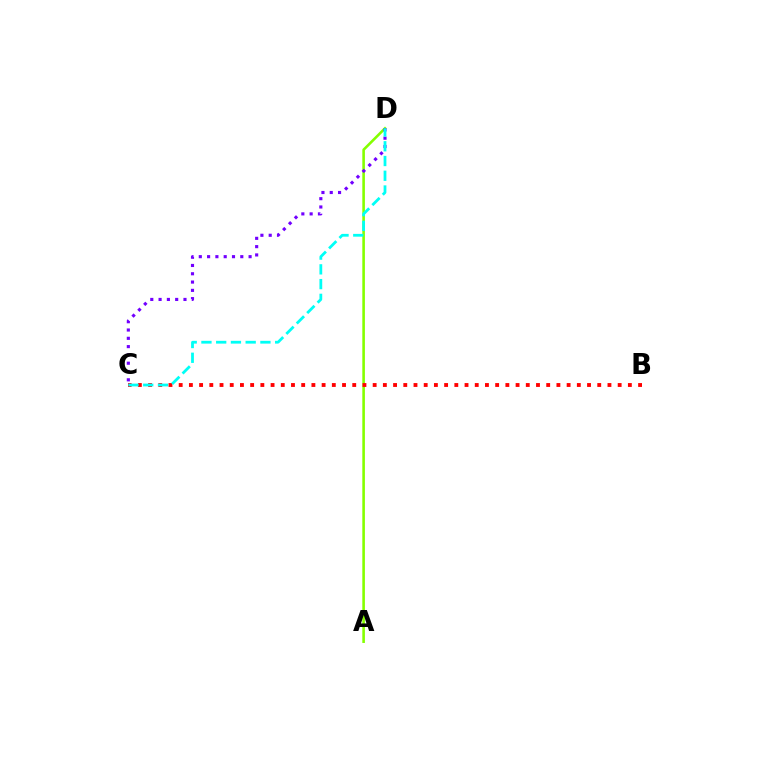{('A', 'D'): [{'color': '#84ff00', 'line_style': 'solid', 'thickness': 1.87}], ('C', 'D'): [{'color': '#7200ff', 'line_style': 'dotted', 'thickness': 2.25}, {'color': '#00fff6', 'line_style': 'dashed', 'thickness': 2.0}], ('B', 'C'): [{'color': '#ff0000', 'line_style': 'dotted', 'thickness': 2.77}]}